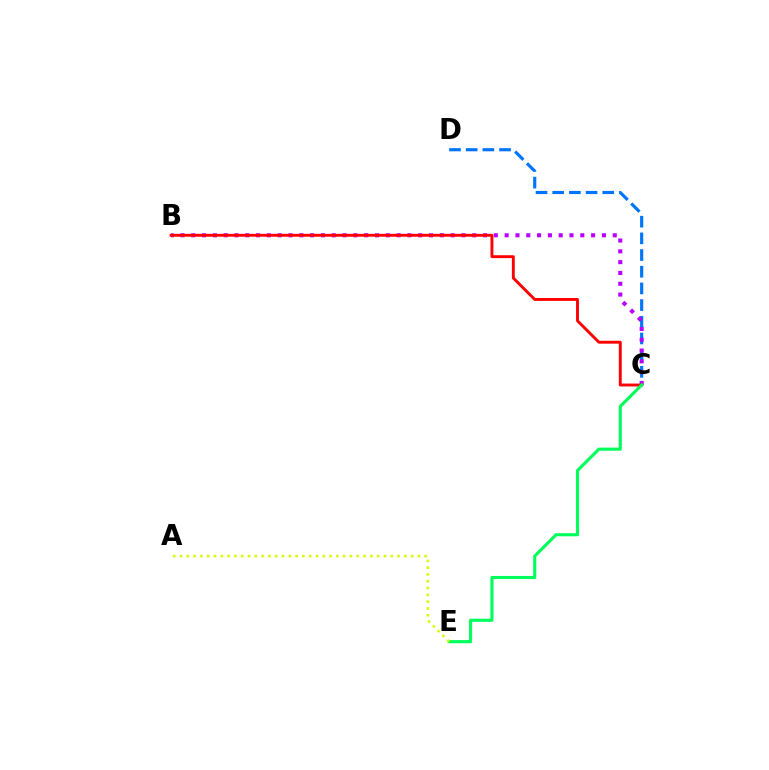{('C', 'D'): [{'color': '#0074ff', 'line_style': 'dashed', 'thickness': 2.27}], ('B', 'C'): [{'color': '#b900ff', 'line_style': 'dotted', 'thickness': 2.94}, {'color': '#ff0000', 'line_style': 'solid', 'thickness': 2.08}], ('C', 'E'): [{'color': '#00ff5c', 'line_style': 'solid', 'thickness': 2.24}], ('A', 'E'): [{'color': '#d1ff00', 'line_style': 'dotted', 'thickness': 1.85}]}